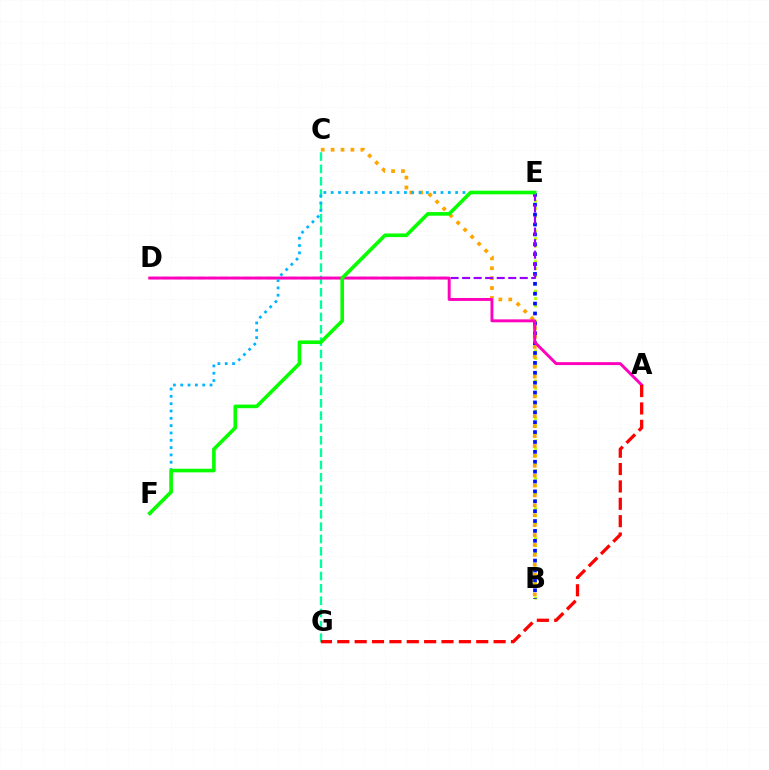{('B', 'E'): [{'color': '#b3ff00', 'line_style': 'dotted', 'thickness': 2.03}, {'color': '#0010ff', 'line_style': 'dotted', 'thickness': 2.69}], ('B', 'C'): [{'color': '#ffa500', 'line_style': 'dotted', 'thickness': 2.69}], ('C', 'G'): [{'color': '#00ff9d', 'line_style': 'dashed', 'thickness': 1.68}], ('D', 'E'): [{'color': '#9b00ff', 'line_style': 'dashed', 'thickness': 1.57}], ('A', 'D'): [{'color': '#ff00bd', 'line_style': 'solid', 'thickness': 2.11}], ('A', 'G'): [{'color': '#ff0000', 'line_style': 'dashed', 'thickness': 2.36}], ('E', 'F'): [{'color': '#00b5ff', 'line_style': 'dotted', 'thickness': 1.99}, {'color': '#08ff00', 'line_style': 'solid', 'thickness': 2.61}]}